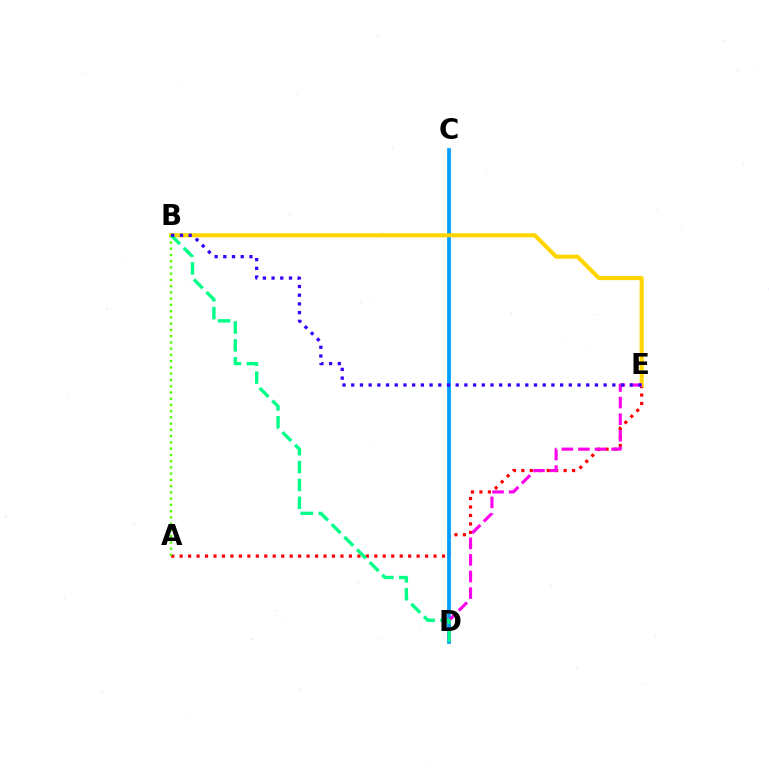{('A', 'E'): [{'color': '#ff0000', 'line_style': 'dotted', 'thickness': 2.3}], ('C', 'D'): [{'color': '#009eff', 'line_style': 'solid', 'thickness': 2.71}], ('B', 'E'): [{'color': '#ffd500', 'line_style': 'solid', 'thickness': 2.94}, {'color': '#3700ff', 'line_style': 'dotted', 'thickness': 2.36}], ('A', 'B'): [{'color': '#4fff00', 'line_style': 'dotted', 'thickness': 1.7}], ('D', 'E'): [{'color': '#ff00ed', 'line_style': 'dashed', 'thickness': 2.25}], ('B', 'D'): [{'color': '#00ff86', 'line_style': 'dashed', 'thickness': 2.43}]}